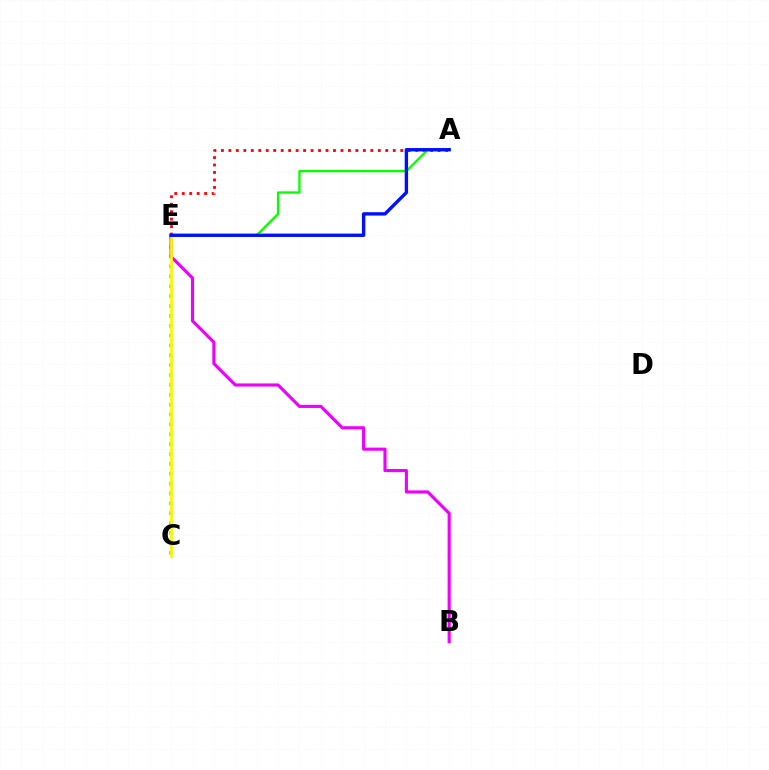{('A', 'E'): [{'color': '#ff0000', 'line_style': 'dotted', 'thickness': 2.03}, {'color': '#08ff00', 'line_style': 'solid', 'thickness': 1.66}, {'color': '#0010ff', 'line_style': 'solid', 'thickness': 2.43}], ('C', 'E'): [{'color': '#00fff6', 'line_style': 'dotted', 'thickness': 2.68}, {'color': '#fcf500', 'line_style': 'solid', 'thickness': 1.98}], ('B', 'E'): [{'color': '#ee00ff', 'line_style': 'solid', 'thickness': 2.25}]}